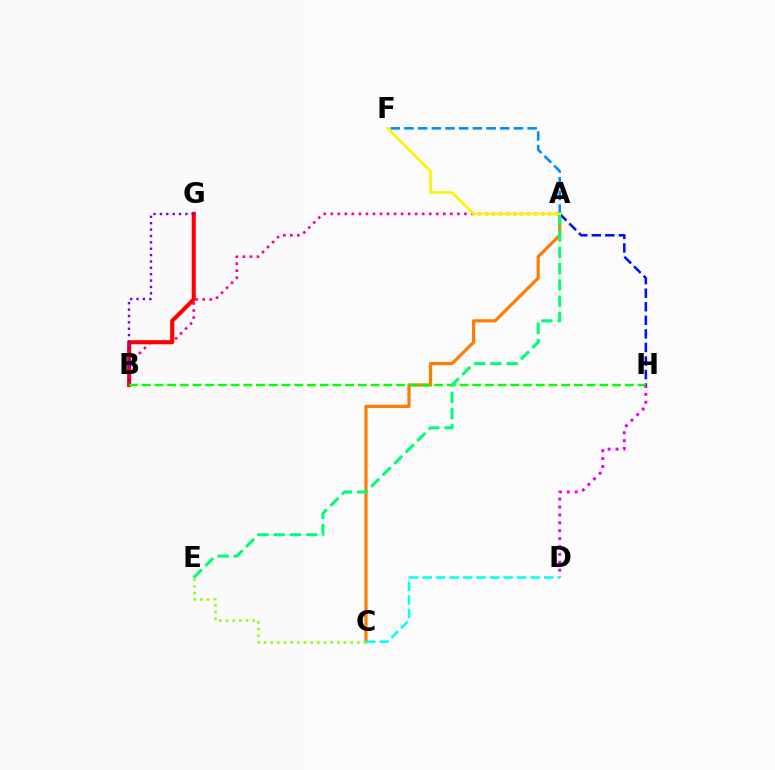{('A', 'B'): [{'color': '#ff0094', 'line_style': 'dotted', 'thickness': 1.91}], ('B', 'G'): [{'color': '#ff0000', 'line_style': 'solid', 'thickness': 2.96}, {'color': '#7200ff', 'line_style': 'dotted', 'thickness': 1.73}], ('A', 'C'): [{'color': '#ff7c00', 'line_style': 'solid', 'thickness': 2.31}], ('A', 'H'): [{'color': '#0010ff', 'line_style': 'dashed', 'thickness': 1.84}], ('B', 'H'): [{'color': '#08ff00', 'line_style': 'dashed', 'thickness': 1.73}], ('A', 'F'): [{'color': '#008cff', 'line_style': 'dashed', 'thickness': 1.86}, {'color': '#fcf500', 'line_style': 'solid', 'thickness': 1.9}], ('D', 'H'): [{'color': '#ee00ff', 'line_style': 'dotted', 'thickness': 2.14}], ('A', 'E'): [{'color': '#00ff74', 'line_style': 'dashed', 'thickness': 2.21}], ('C', 'D'): [{'color': '#00fff6', 'line_style': 'dashed', 'thickness': 1.83}], ('C', 'E'): [{'color': '#84ff00', 'line_style': 'dotted', 'thickness': 1.81}]}